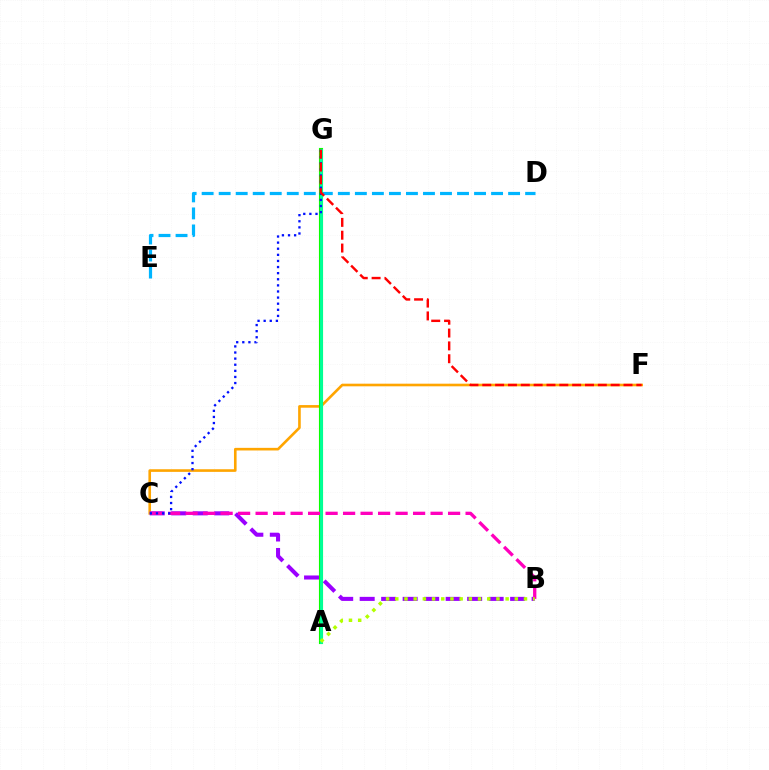{('D', 'E'): [{'color': '#00b5ff', 'line_style': 'dashed', 'thickness': 2.31}], ('C', 'F'): [{'color': '#ffa500', 'line_style': 'solid', 'thickness': 1.89}], ('A', 'G'): [{'color': '#08ff00', 'line_style': 'solid', 'thickness': 2.97}, {'color': '#00ff9d', 'line_style': 'solid', 'thickness': 2.06}], ('B', 'C'): [{'color': '#9b00ff', 'line_style': 'dashed', 'thickness': 2.92}, {'color': '#ff00bd', 'line_style': 'dashed', 'thickness': 2.38}], ('C', 'G'): [{'color': '#0010ff', 'line_style': 'dotted', 'thickness': 1.66}], ('A', 'B'): [{'color': '#b3ff00', 'line_style': 'dotted', 'thickness': 2.5}], ('F', 'G'): [{'color': '#ff0000', 'line_style': 'dashed', 'thickness': 1.74}]}